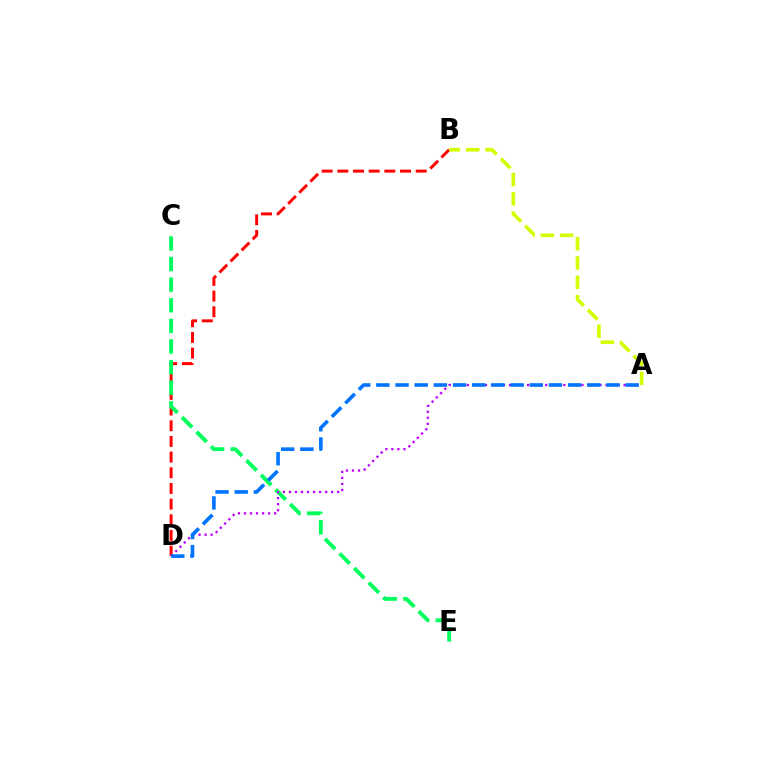{('B', 'D'): [{'color': '#ff0000', 'line_style': 'dashed', 'thickness': 2.13}], ('C', 'E'): [{'color': '#00ff5c', 'line_style': 'dashed', 'thickness': 2.8}], ('A', 'B'): [{'color': '#d1ff00', 'line_style': 'dashed', 'thickness': 2.62}], ('A', 'D'): [{'color': '#b900ff', 'line_style': 'dotted', 'thickness': 1.64}, {'color': '#0074ff', 'line_style': 'dashed', 'thickness': 2.61}]}